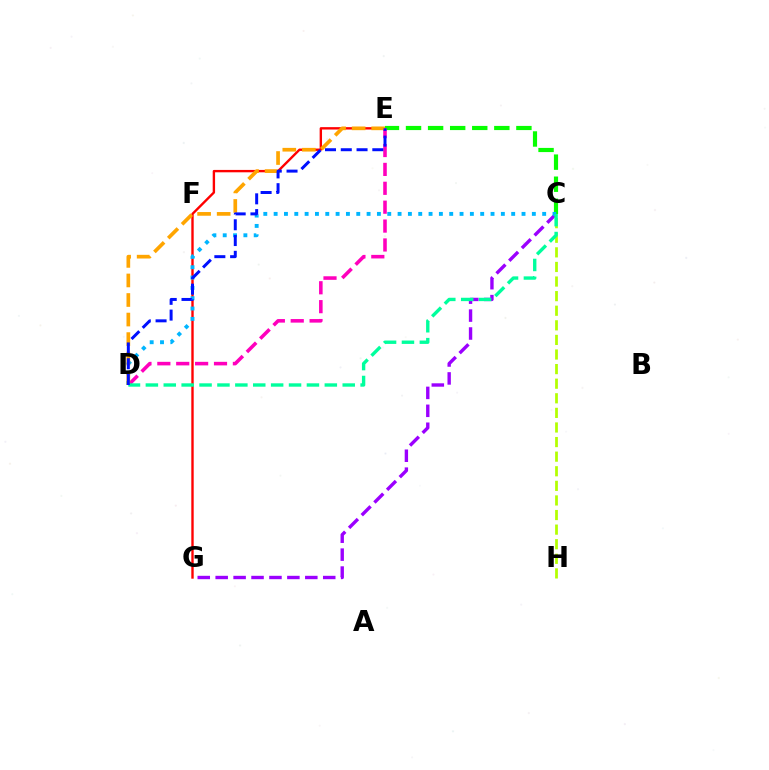{('E', 'G'): [{'color': '#ff0000', 'line_style': 'solid', 'thickness': 1.71}], ('C', 'E'): [{'color': '#08ff00', 'line_style': 'dashed', 'thickness': 3.0}], ('C', 'G'): [{'color': '#9b00ff', 'line_style': 'dashed', 'thickness': 2.44}], ('C', 'H'): [{'color': '#b3ff00', 'line_style': 'dashed', 'thickness': 1.98}], ('C', 'D'): [{'color': '#00b5ff', 'line_style': 'dotted', 'thickness': 2.81}, {'color': '#00ff9d', 'line_style': 'dashed', 'thickness': 2.43}], ('D', 'E'): [{'color': '#ff00bd', 'line_style': 'dashed', 'thickness': 2.57}, {'color': '#ffa500', 'line_style': 'dashed', 'thickness': 2.66}, {'color': '#0010ff', 'line_style': 'dashed', 'thickness': 2.14}]}